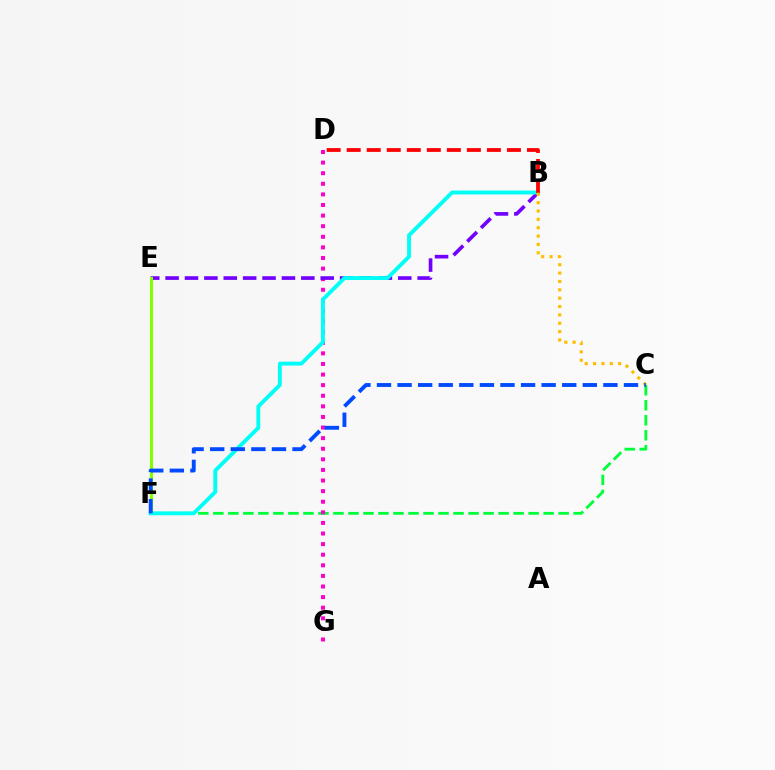{('C', 'F'): [{'color': '#00ff39', 'line_style': 'dashed', 'thickness': 2.04}, {'color': '#004bff', 'line_style': 'dashed', 'thickness': 2.8}], ('D', 'G'): [{'color': '#ff00cf', 'line_style': 'dotted', 'thickness': 2.88}], ('B', 'E'): [{'color': '#7200ff', 'line_style': 'dashed', 'thickness': 2.63}], ('E', 'F'): [{'color': '#84ff00', 'line_style': 'solid', 'thickness': 2.23}], ('B', 'F'): [{'color': '#00fff6', 'line_style': 'solid', 'thickness': 2.79}], ('B', 'D'): [{'color': '#ff0000', 'line_style': 'dashed', 'thickness': 2.72}], ('B', 'C'): [{'color': '#ffbd00', 'line_style': 'dotted', 'thickness': 2.27}]}